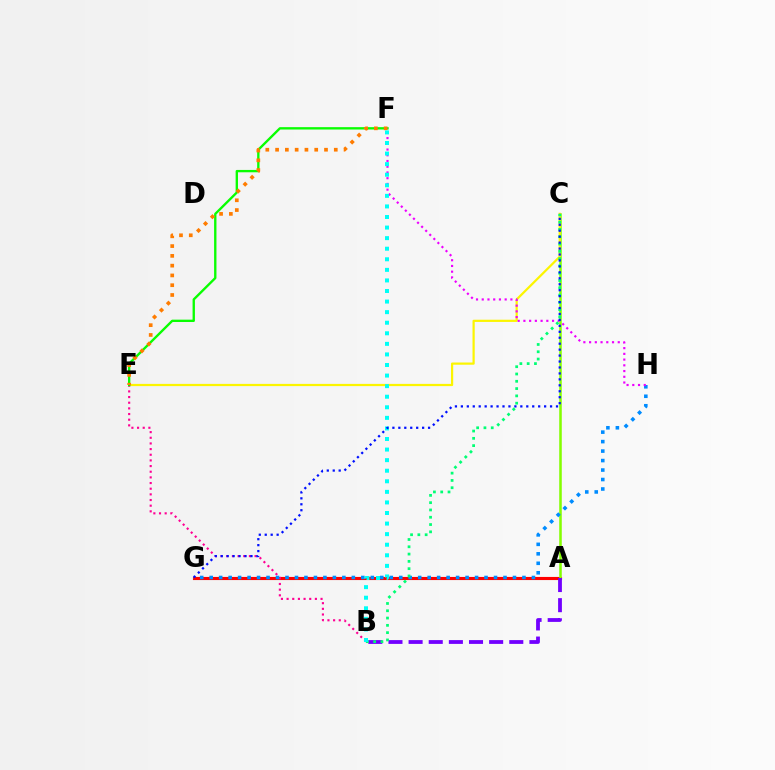{('A', 'G'): [{'color': '#ff0000', 'line_style': 'solid', 'thickness': 2.24}], ('A', 'C'): [{'color': '#84ff00', 'line_style': 'solid', 'thickness': 1.83}], ('A', 'B'): [{'color': '#7200ff', 'line_style': 'dashed', 'thickness': 2.74}], ('C', 'E'): [{'color': '#fcf500', 'line_style': 'solid', 'thickness': 1.6}], ('B', 'E'): [{'color': '#ff0094', 'line_style': 'dotted', 'thickness': 1.54}], ('E', 'F'): [{'color': '#08ff00', 'line_style': 'solid', 'thickness': 1.69}, {'color': '#ff7c00', 'line_style': 'dotted', 'thickness': 2.66}], ('G', 'H'): [{'color': '#008cff', 'line_style': 'dotted', 'thickness': 2.58}], ('F', 'H'): [{'color': '#ee00ff', 'line_style': 'dotted', 'thickness': 1.56}], ('B', 'C'): [{'color': '#00ff74', 'line_style': 'dotted', 'thickness': 1.98}], ('B', 'F'): [{'color': '#00fff6', 'line_style': 'dotted', 'thickness': 2.87}], ('C', 'G'): [{'color': '#0010ff', 'line_style': 'dotted', 'thickness': 1.62}]}